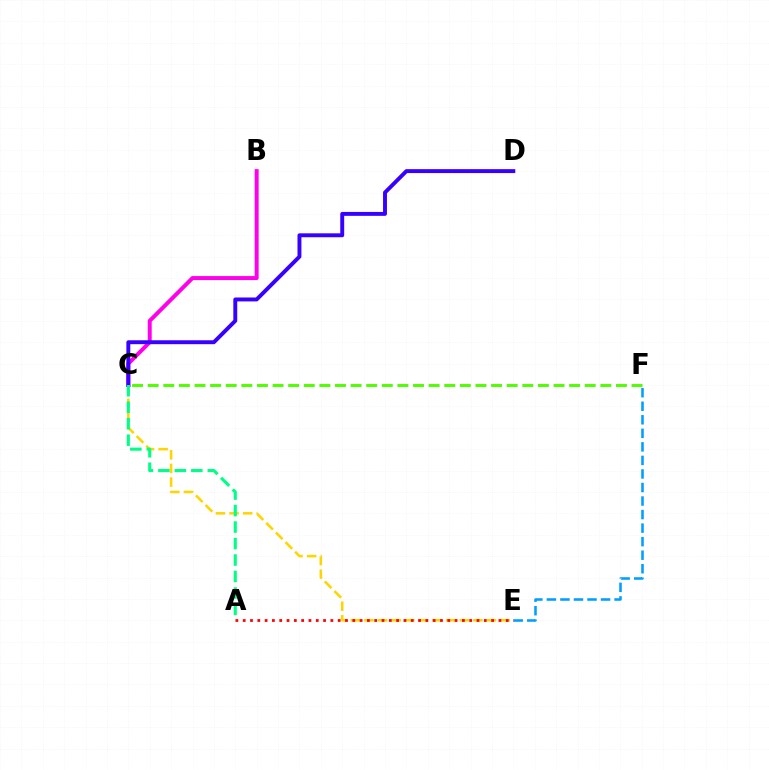{('B', 'C'): [{'color': '#ff00ed', 'line_style': 'solid', 'thickness': 2.85}], ('C', 'D'): [{'color': '#3700ff', 'line_style': 'solid', 'thickness': 2.82}], ('E', 'F'): [{'color': '#009eff', 'line_style': 'dashed', 'thickness': 1.84}], ('C', 'E'): [{'color': '#ffd500', 'line_style': 'dashed', 'thickness': 1.85}], ('A', 'E'): [{'color': '#ff0000', 'line_style': 'dotted', 'thickness': 1.99}], ('C', 'F'): [{'color': '#4fff00', 'line_style': 'dashed', 'thickness': 2.12}], ('A', 'C'): [{'color': '#00ff86', 'line_style': 'dashed', 'thickness': 2.24}]}